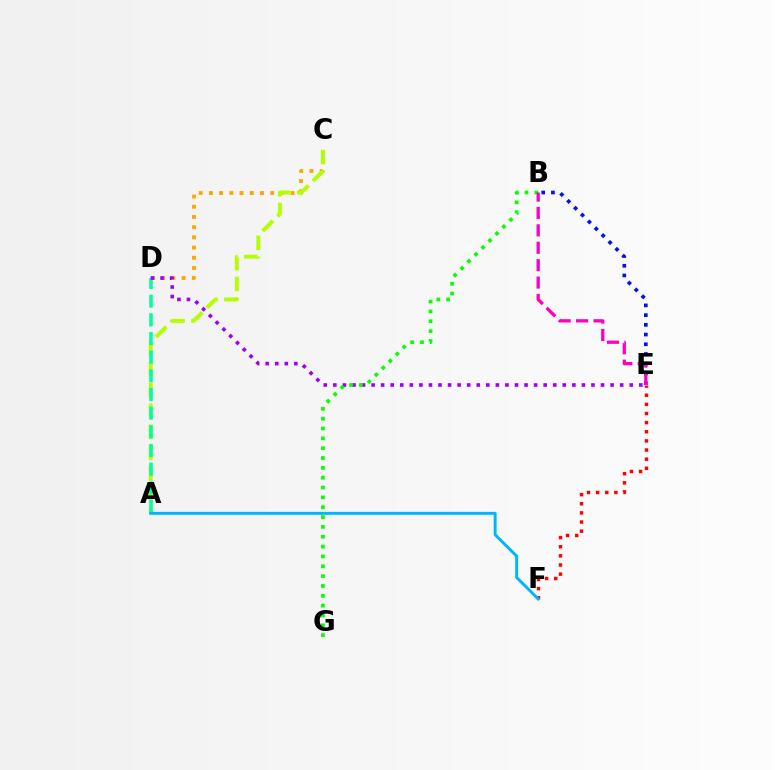{('E', 'F'): [{'color': '#ff0000', 'line_style': 'dotted', 'thickness': 2.48}], ('C', 'D'): [{'color': '#ffa500', 'line_style': 'dotted', 'thickness': 2.77}], ('A', 'C'): [{'color': '#b3ff00', 'line_style': 'dashed', 'thickness': 2.84}], ('A', 'D'): [{'color': '#00ff9d', 'line_style': 'dashed', 'thickness': 2.54}], ('A', 'F'): [{'color': '#00b5ff', 'line_style': 'solid', 'thickness': 2.12}], ('D', 'E'): [{'color': '#9b00ff', 'line_style': 'dotted', 'thickness': 2.6}], ('B', 'E'): [{'color': '#0010ff', 'line_style': 'dotted', 'thickness': 2.64}, {'color': '#ff00bd', 'line_style': 'dashed', 'thickness': 2.36}], ('B', 'G'): [{'color': '#08ff00', 'line_style': 'dotted', 'thickness': 2.67}]}